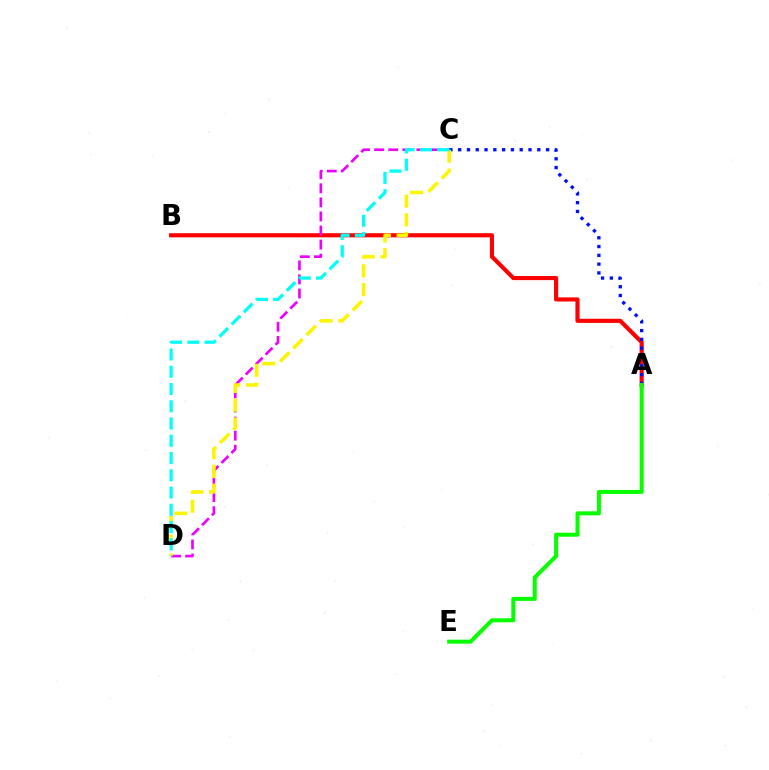{('A', 'B'): [{'color': '#ff0000', 'line_style': 'solid', 'thickness': 2.98}], ('C', 'D'): [{'color': '#ee00ff', 'line_style': 'dashed', 'thickness': 1.91}, {'color': '#fcf500', 'line_style': 'dashed', 'thickness': 2.55}, {'color': '#00fff6', 'line_style': 'dashed', 'thickness': 2.34}], ('A', 'C'): [{'color': '#0010ff', 'line_style': 'dotted', 'thickness': 2.39}], ('A', 'E'): [{'color': '#08ff00', 'line_style': 'solid', 'thickness': 2.89}]}